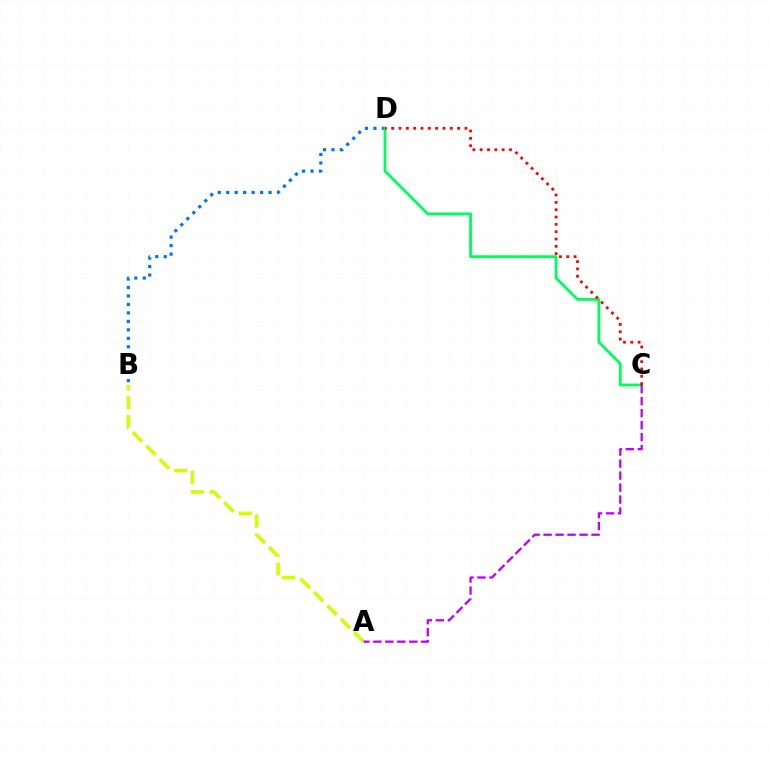{('B', 'D'): [{'color': '#0074ff', 'line_style': 'dotted', 'thickness': 2.3}], ('C', 'D'): [{'color': '#00ff5c', 'line_style': 'solid', 'thickness': 2.02}, {'color': '#ff0000', 'line_style': 'dotted', 'thickness': 1.99}], ('A', 'B'): [{'color': '#d1ff00', 'line_style': 'dashed', 'thickness': 2.58}], ('A', 'C'): [{'color': '#b900ff', 'line_style': 'dashed', 'thickness': 1.63}]}